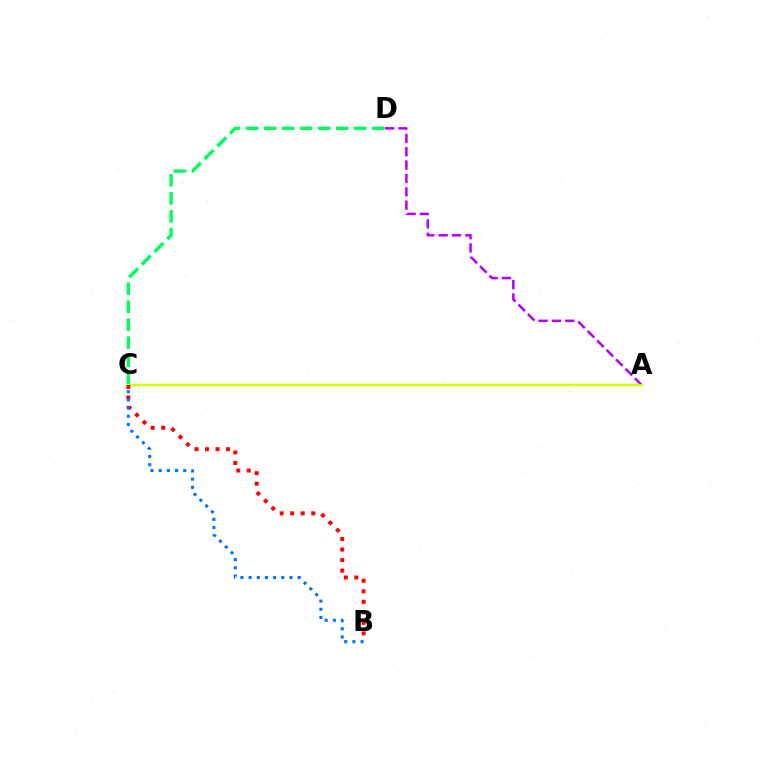{('A', 'D'): [{'color': '#b900ff', 'line_style': 'dashed', 'thickness': 1.82}], ('C', 'D'): [{'color': '#00ff5c', 'line_style': 'dashed', 'thickness': 2.45}], ('A', 'C'): [{'color': '#d1ff00', 'line_style': 'solid', 'thickness': 1.75}], ('B', 'C'): [{'color': '#ff0000', 'line_style': 'dotted', 'thickness': 2.86}, {'color': '#0074ff', 'line_style': 'dotted', 'thickness': 2.22}]}